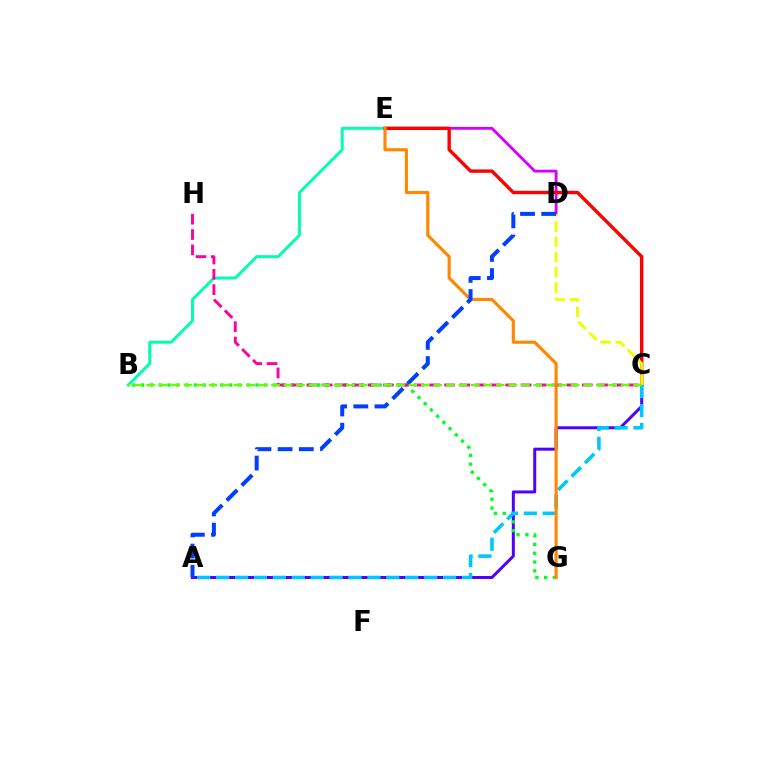{('A', 'C'): [{'color': '#4f00ff', 'line_style': 'solid', 'thickness': 2.15}, {'color': '#00c7ff', 'line_style': 'dashed', 'thickness': 2.57}], ('B', 'E'): [{'color': '#00ffaf', 'line_style': 'solid', 'thickness': 2.13}], ('B', 'G'): [{'color': '#00ff27', 'line_style': 'dotted', 'thickness': 2.39}], ('C', 'H'): [{'color': '#ff00a0', 'line_style': 'dashed', 'thickness': 2.08}], ('D', 'E'): [{'color': '#d600ff', 'line_style': 'solid', 'thickness': 2.04}], ('C', 'E'): [{'color': '#ff0000', 'line_style': 'solid', 'thickness': 2.45}], ('E', 'G'): [{'color': '#ff8800', 'line_style': 'solid', 'thickness': 2.26}], ('C', 'D'): [{'color': '#eeff00', 'line_style': 'dashed', 'thickness': 2.07}], ('A', 'D'): [{'color': '#003fff', 'line_style': 'dashed', 'thickness': 2.88}], ('B', 'C'): [{'color': '#66ff00', 'line_style': 'dashed', 'thickness': 1.7}]}